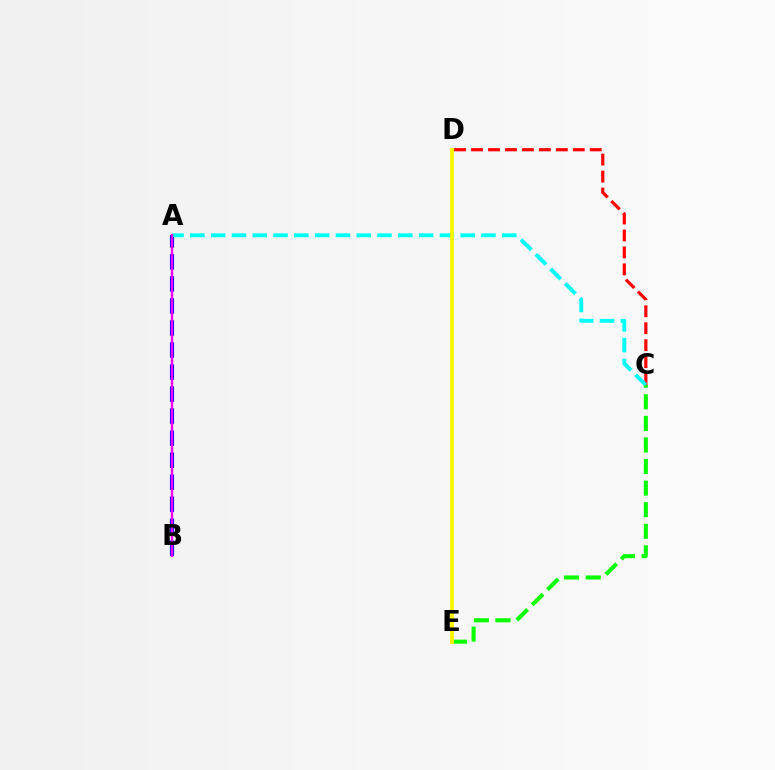{('C', 'D'): [{'color': '#ff0000', 'line_style': 'dashed', 'thickness': 2.3}], ('A', 'B'): [{'color': '#0010ff', 'line_style': 'dashed', 'thickness': 2.99}, {'color': '#ee00ff', 'line_style': 'solid', 'thickness': 1.71}], ('C', 'E'): [{'color': '#08ff00', 'line_style': 'dashed', 'thickness': 2.93}], ('A', 'C'): [{'color': '#00fff6', 'line_style': 'dashed', 'thickness': 2.82}], ('D', 'E'): [{'color': '#fcf500', 'line_style': 'solid', 'thickness': 2.72}]}